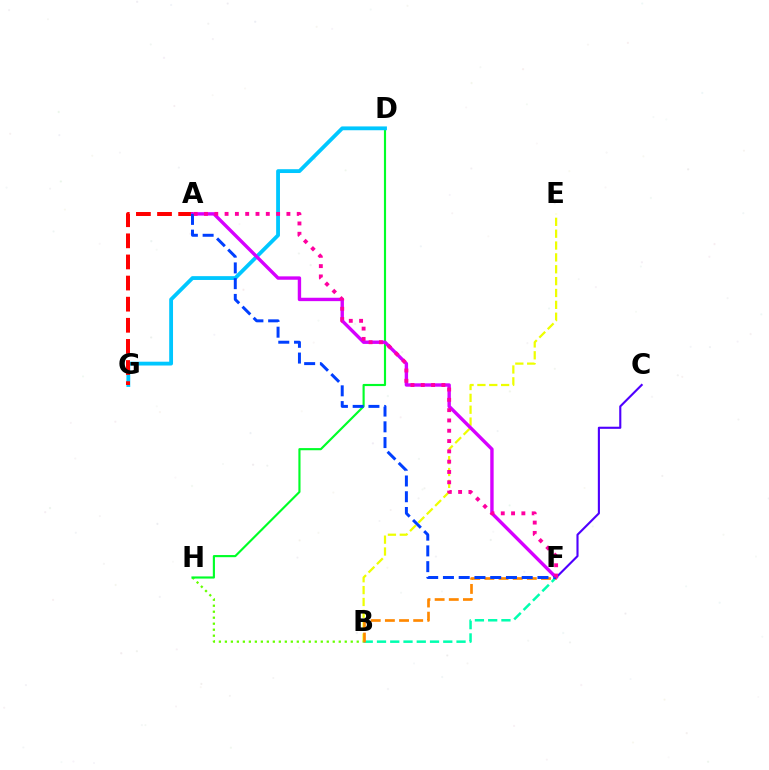{('B', 'H'): [{'color': '#66ff00', 'line_style': 'dotted', 'thickness': 1.63}], ('D', 'H'): [{'color': '#00ff27', 'line_style': 'solid', 'thickness': 1.54}], ('B', 'F'): [{'color': '#00ffaf', 'line_style': 'dashed', 'thickness': 1.8}, {'color': '#ff8800', 'line_style': 'dashed', 'thickness': 1.92}], ('C', 'F'): [{'color': '#4f00ff', 'line_style': 'solid', 'thickness': 1.53}], ('D', 'G'): [{'color': '#00c7ff', 'line_style': 'solid', 'thickness': 2.75}], ('B', 'E'): [{'color': '#eeff00', 'line_style': 'dashed', 'thickness': 1.61}], ('A', 'G'): [{'color': '#ff0000', 'line_style': 'dashed', 'thickness': 2.87}], ('A', 'F'): [{'color': '#d600ff', 'line_style': 'solid', 'thickness': 2.44}, {'color': '#003fff', 'line_style': 'dashed', 'thickness': 2.14}, {'color': '#ff00a0', 'line_style': 'dotted', 'thickness': 2.8}]}